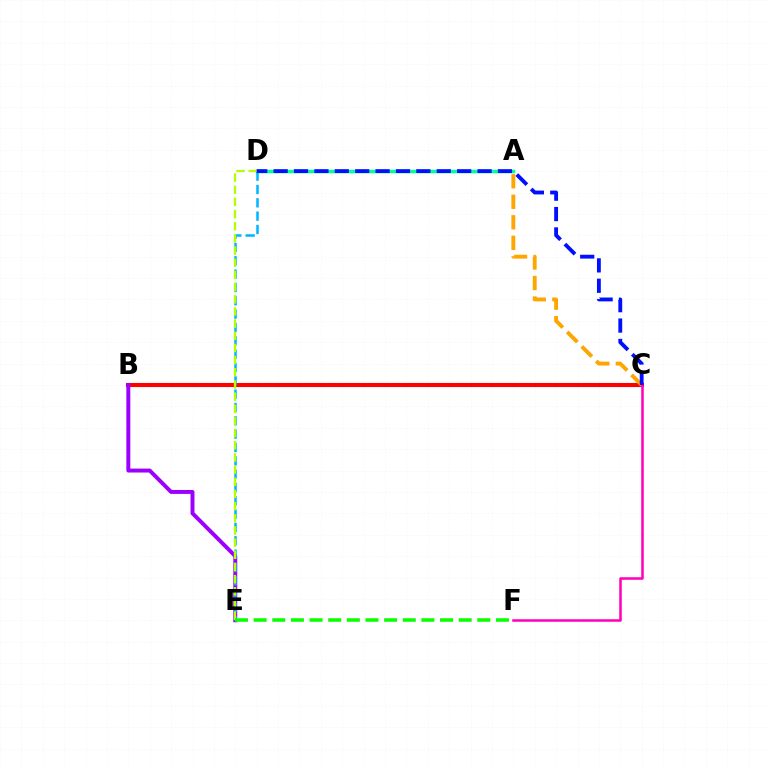{('B', 'C'): [{'color': '#ff0000', 'line_style': 'solid', 'thickness': 2.94}], ('A', 'D'): [{'color': '#00ff9d', 'line_style': 'solid', 'thickness': 2.51}], ('B', 'E'): [{'color': '#9b00ff', 'line_style': 'solid', 'thickness': 2.84}], ('D', 'E'): [{'color': '#00b5ff', 'line_style': 'dashed', 'thickness': 1.81}, {'color': '#b3ff00', 'line_style': 'dashed', 'thickness': 1.65}], ('A', 'C'): [{'color': '#ffa500', 'line_style': 'dashed', 'thickness': 2.79}], ('C', 'F'): [{'color': '#ff00bd', 'line_style': 'solid', 'thickness': 1.83}], ('E', 'F'): [{'color': '#08ff00', 'line_style': 'dashed', 'thickness': 2.53}], ('C', 'D'): [{'color': '#0010ff', 'line_style': 'dashed', 'thickness': 2.77}]}